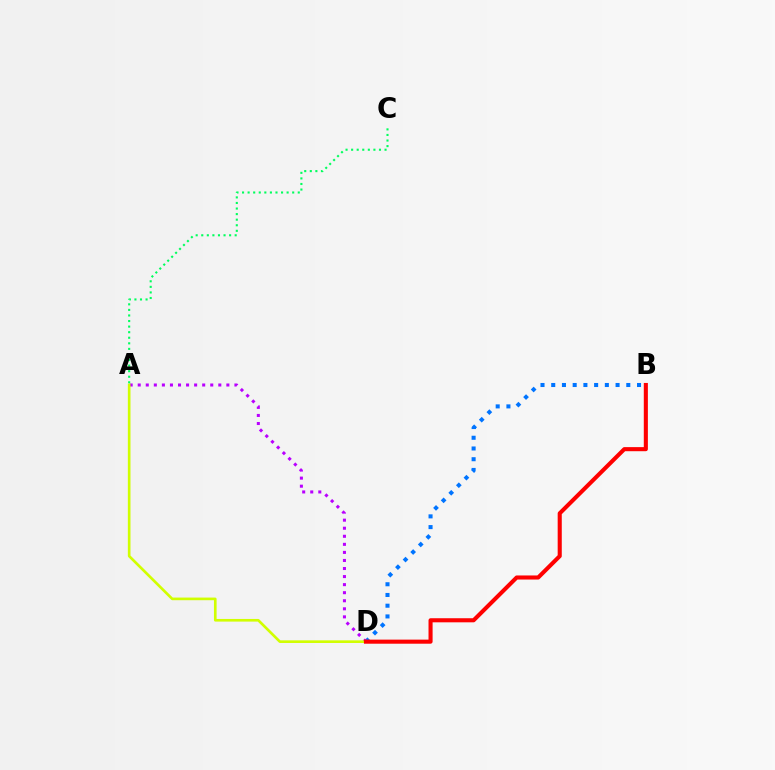{('B', 'D'): [{'color': '#0074ff', 'line_style': 'dotted', 'thickness': 2.91}, {'color': '#ff0000', 'line_style': 'solid', 'thickness': 2.94}], ('A', 'D'): [{'color': '#b900ff', 'line_style': 'dotted', 'thickness': 2.19}, {'color': '#d1ff00', 'line_style': 'solid', 'thickness': 1.91}], ('A', 'C'): [{'color': '#00ff5c', 'line_style': 'dotted', 'thickness': 1.51}]}